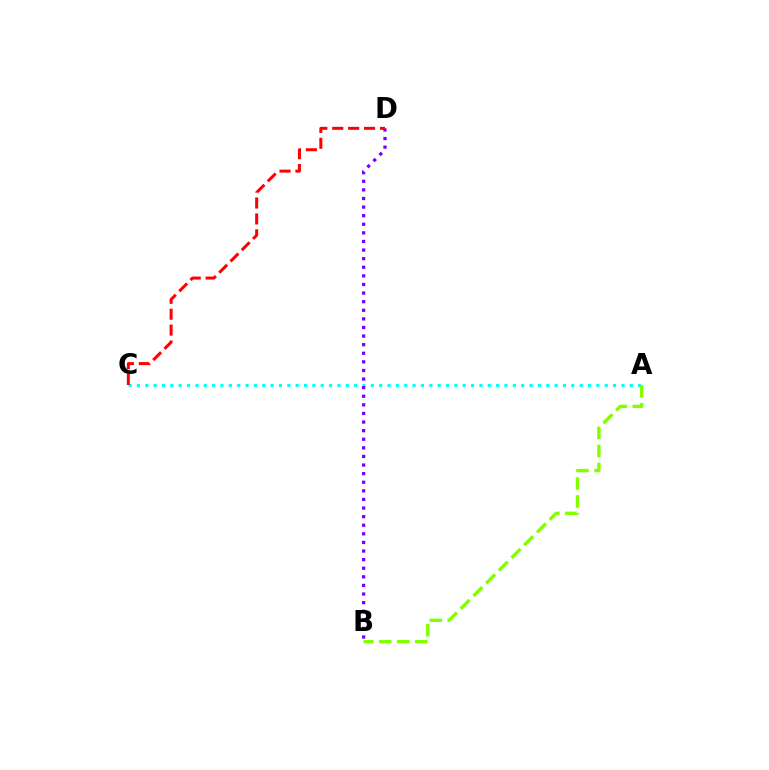{('A', 'C'): [{'color': '#00fff6', 'line_style': 'dotted', 'thickness': 2.27}], ('B', 'D'): [{'color': '#7200ff', 'line_style': 'dotted', 'thickness': 2.34}], ('A', 'B'): [{'color': '#84ff00', 'line_style': 'dashed', 'thickness': 2.44}], ('C', 'D'): [{'color': '#ff0000', 'line_style': 'dashed', 'thickness': 2.16}]}